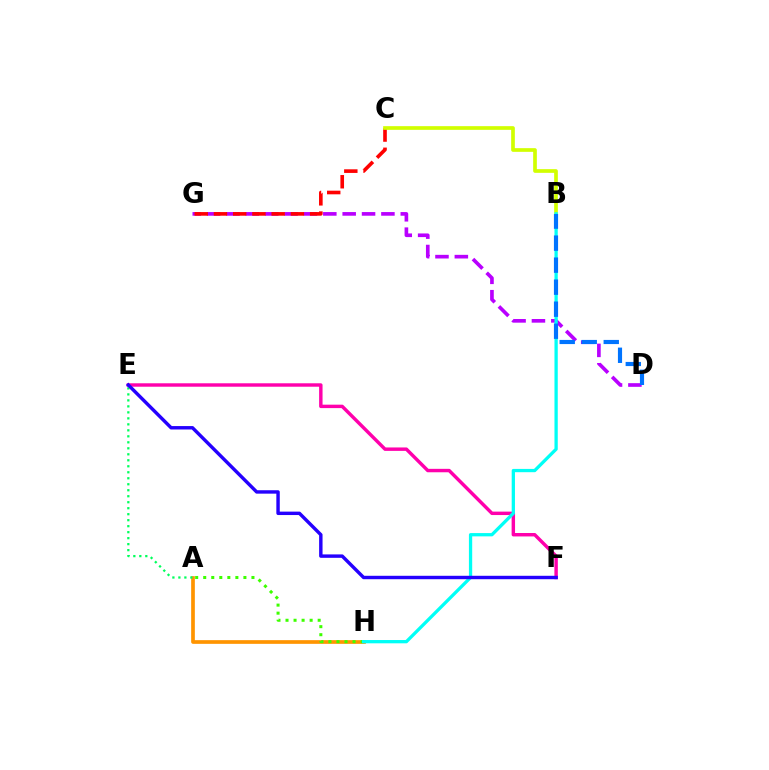{('D', 'G'): [{'color': '#b900ff', 'line_style': 'dashed', 'thickness': 2.63}], ('C', 'G'): [{'color': '#ff0000', 'line_style': 'dashed', 'thickness': 2.61}], ('A', 'H'): [{'color': '#ff9400', 'line_style': 'solid', 'thickness': 2.66}, {'color': '#3dff00', 'line_style': 'dotted', 'thickness': 2.18}], ('E', 'F'): [{'color': '#ff00ac', 'line_style': 'solid', 'thickness': 2.47}, {'color': '#2500ff', 'line_style': 'solid', 'thickness': 2.46}], ('B', 'C'): [{'color': '#d1ff00', 'line_style': 'solid', 'thickness': 2.65}], ('B', 'H'): [{'color': '#00fff6', 'line_style': 'solid', 'thickness': 2.36}], ('A', 'E'): [{'color': '#00ff5c', 'line_style': 'dotted', 'thickness': 1.63}], ('B', 'D'): [{'color': '#0074ff', 'line_style': 'dashed', 'thickness': 2.99}]}